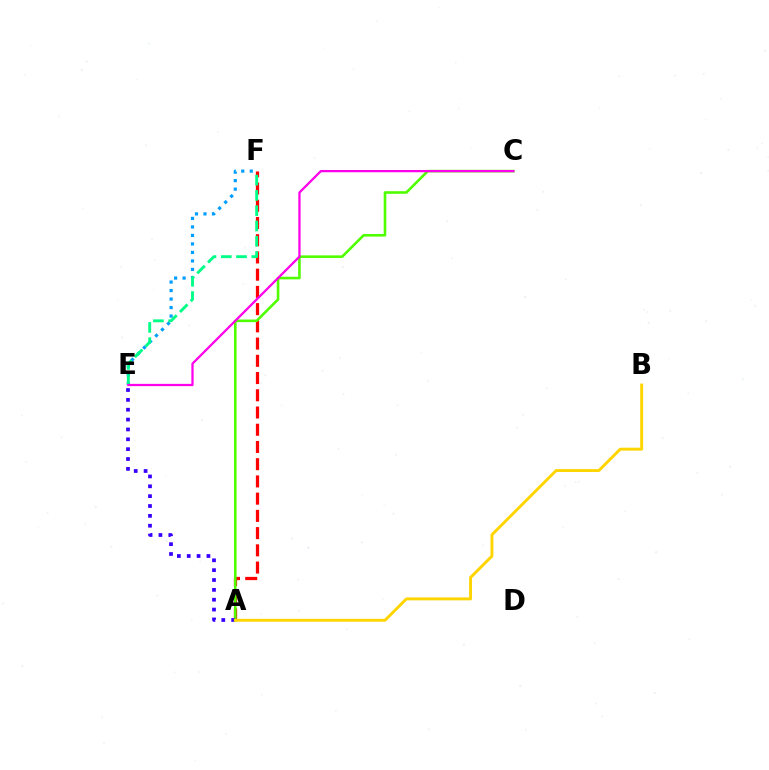{('A', 'F'): [{'color': '#ff0000', 'line_style': 'dashed', 'thickness': 2.34}], ('A', 'C'): [{'color': '#4fff00', 'line_style': 'solid', 'thickness': 1.87}], ('E', 'F'): [{'color': '#009eff', 'line_style': 'dotted', 'thickness': 2.31}, {'color': '#00ff86', 'line_style': 'dashed', 'thickness': 2.08}], ('A', 'E'): [{'color': '#3700ff', 'line_style': 'dotted', 'thickness': 2.68}], ('A', 'B'): [{'color': '#ffd500', 'line_style': 'solid', 'thickness': 2.1}], ('C', 'E'): [{'color': '#ff00ed', 'line_style': 'solid', 'thickness': 1.63}]}